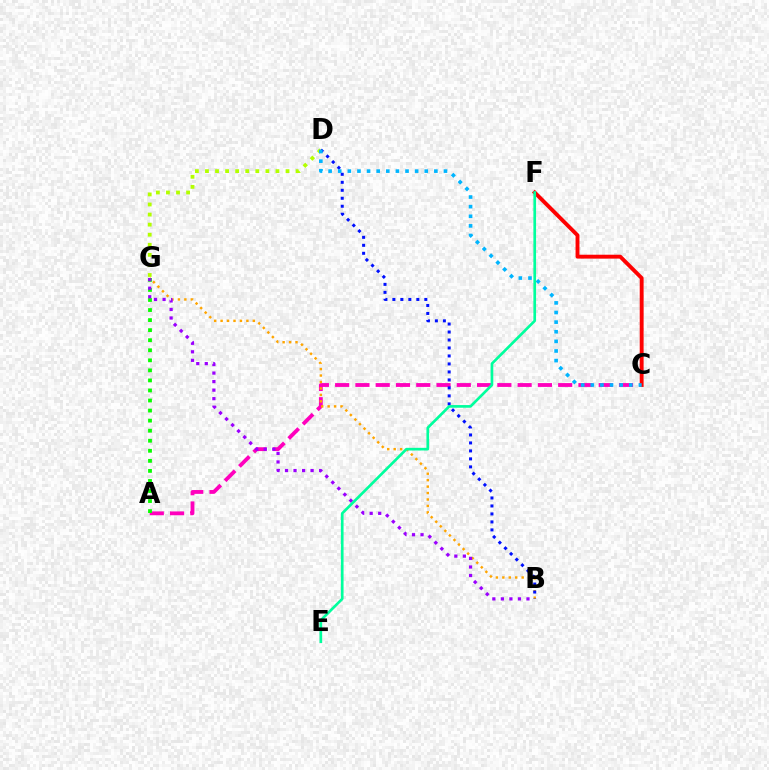{('A', 'C'): [{'color': '#ff00bd', 'line_style': 'dashed', 'thickness': 2.75}], ('D', 'G'): [{'color': '#b3ff00', 'line_style': 'dotted', 'thickness': 2.74}], ('C', 'F'): [{'color': '#ff0000', 'line_style': 'solid', 'thickness': 2.8}], ('A', 'G'): [{'color': '#08ff00', 'line_style': 'dotted', 'thickness': 2.73}], ('B', 'G'): [{'color': '#ffa500', 'line_style': 'dotted', 'thickness': 1.75}, {'color': '#9b00ff', 'line_style': 'dotted', 'thickness': 2.32}], ('B', 'D'): [{'color': '#0010ff', 'line_style': 'dotted', 'thickness': 2.17}], ('C', 'D'): [{'color': '#00b5ff', 'line_style': 'dotted', 'thickness': 2.61}], ('E', 'F'): [{'color': '#00ff9d', 'line_style': 'solid', 'thickness': 1.92}]}